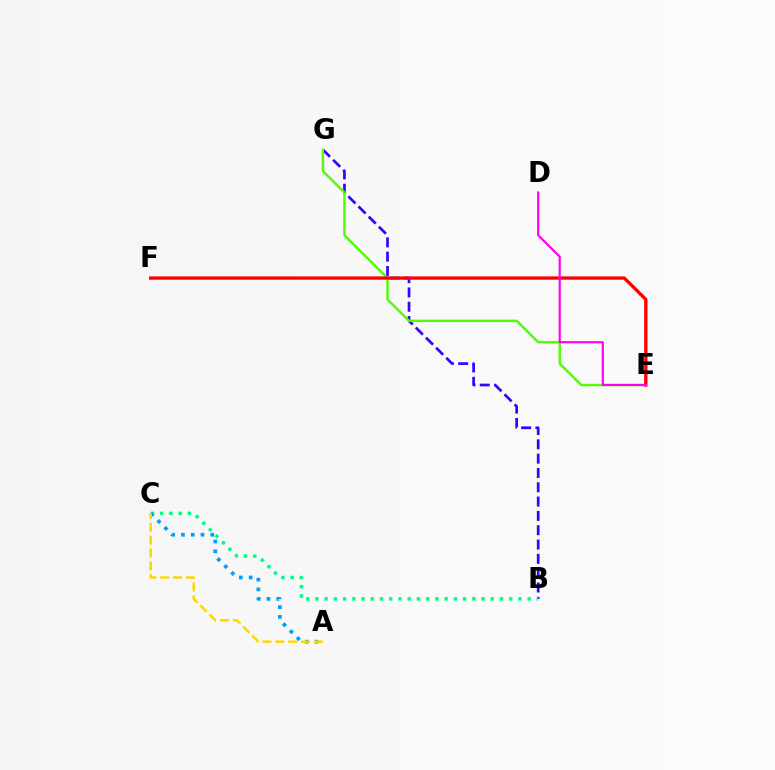{('B', 'G'): [{'color': '#3700ff', 'line_style': 'dashed', 'thickness': 1.94}], ('B', 'C'): [{'color': '#00ff86', 'line_style': 'dotted', 'thickness': 2.51}], ('E', 'G'): [{'color': '#4fff00', 'line_style': 'solid', 'thickness': 1.74}], ('E', 'F'): [{'color': '#ff0000', 'line_style': 'solid', 'thickness': 2.39}], ('A', 'C'): [{'color': '#009eff', 'line_style': 'dotted', 'thickness': 2.66}, {'color': '#ffd500', 'line_style': 'dashed', 'thickness': 1.75}], ('D', 'E'): [{'color': '#ff00ed', 'line_style': 'solid', 'thickness': 1.56}]}